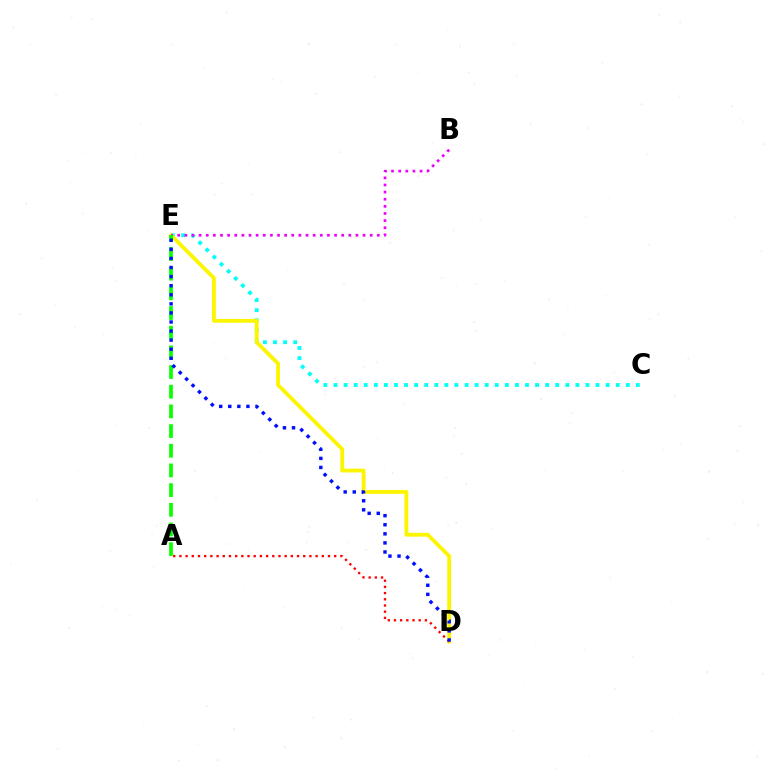{('C', 'E'): [{'color': '#00fff6', 'line_style': 'dotted', 'thickness': 2.74}], ('D', 'E'): [{'color': '#fcf500', 'line_style': 'solid', 'thickness': 2.76}, {'color': '#0010ff', 'line_style': 'dotted', 'thickness': 2.47}], ('A', 'D'): [{'color': '#ff0000', 'line_style': 'dotted', 'thickness': 1.68}], ('B', 'E'): [{'color': '#ee00ff', 'line_style': 'dotted', 'thickness': 1.94}], ('A', 'E'): [{'color': '#08ff00', 'line_style': 'dashed', 'thickness': 2.67}]}